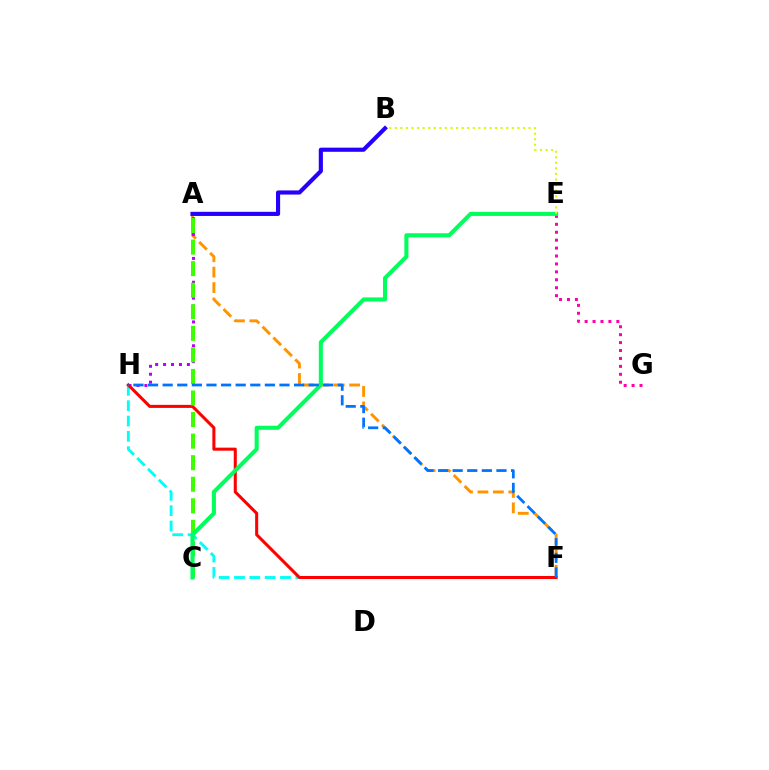{('F', 'H'): [{'color': '#00fff6', 'line_style': 'dashed', 'thickness': 2.08}, {'color': '#ff0000', 'line_style': 'solid', 'thickness': 2.19}, {'color': '#0074ff', 'line_style': 'dashed', 'thickness': 1.98}], ('A', 'F'): [{'color': '#ff9400', 'line_style': 'dashed', 'thickness': 2.1}], ('A', 'H'): [{'color': '#b900ff', 'line_style': 'dotted', 'thickness': 2.16}], ('E', 'G'): [{'color': '#ff00ac', 'line_style': 'dotted', 'thickness': 2.15}], ('A', 'C'): [{'color': '#3dff00', 'line_style': 'dashed', 'thickness': 2.93}], ('C', 'E'): [{'color': '#00ff5c', 'line_style': 'solid', 'thickness': 2.93}], ('B', 'E'): [{'color': '#d1ff00', 'line_style': 'dotted', 'thickness': 1.51}], ('A', 'B'): [{'color': '#2500ff', 'line_style': 'solid', 'thickness': 2.98}]}